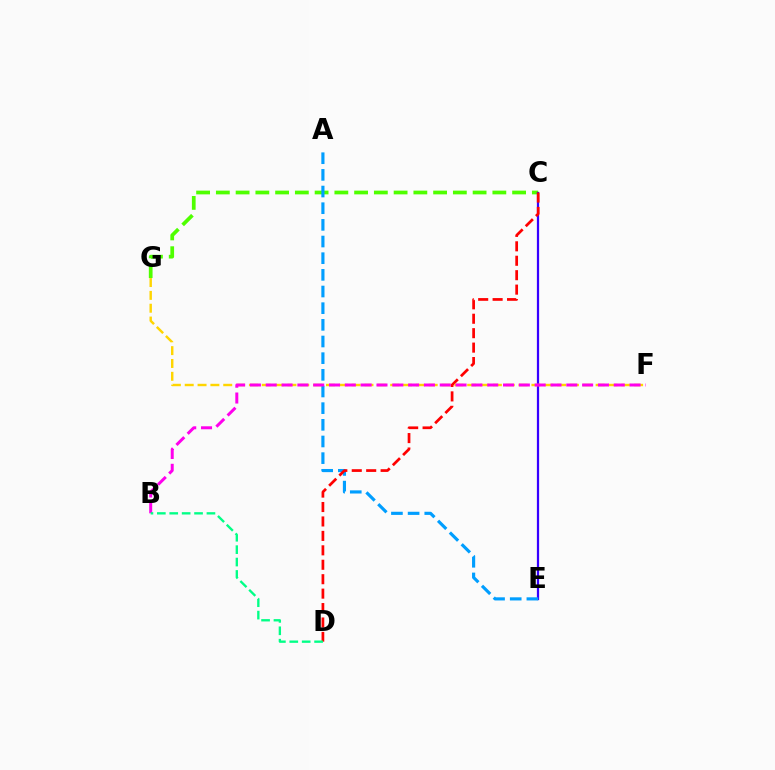{('C', 'G'): [{'color': '#4fff00', 'line_style': 'dashed', 'thickness': 2.68}], ('C', 'E'): [{'color': '#3700ff', 'line_style': 'solid', 'thickness': 1.61}], ('A', 'E'): [{'color': '#009eff', 'line_style': 'dashed', 'thickness': 2.26}], ('C', 'D'): [{'color': '#ff0000', 'line_style': 'dashed', 'thickness': 1.96}], ('F', 'G'): [{'color': '#ffd500', 'line_style': 'dashed', 'thickness': 1.74}], ('B', 'F'): [{'color': '#ff00ed', 'line_style': 'dashed', 'thickness': 2.15}], ('B', 'D'): [{'color': '#00ff86', 'line_style': 'dashed', 'thickness': 1.68}]}